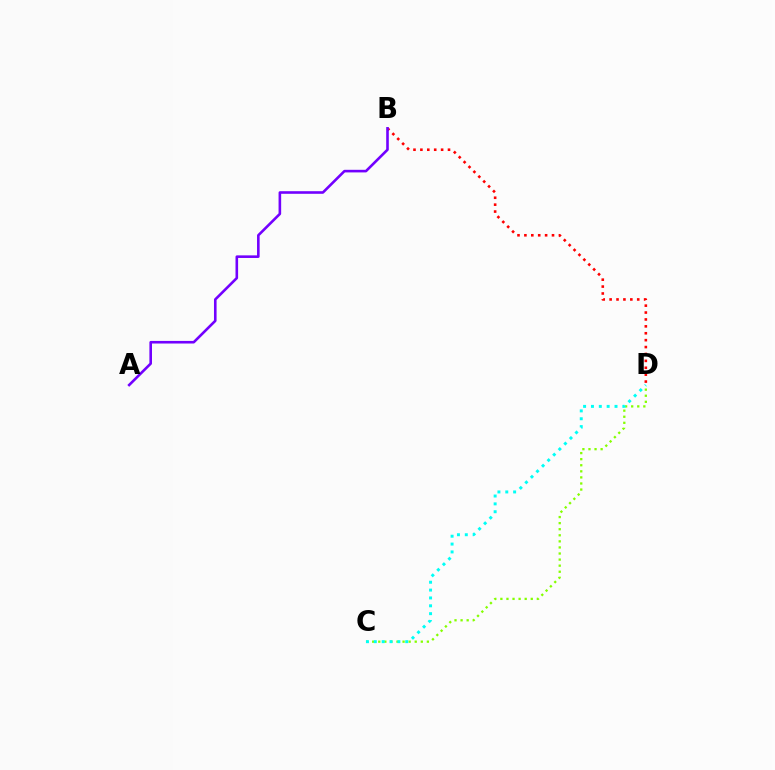{('C', 'D'): [{'color': '#84ff00', 'line_style': 'dotted', 'thickness': 1.65}, {'color': '#00fff6', 'line_style': 'dotted', 'thickness': 2.13}], ('B', 'D'): [{'color': '#ff0000', 'line_style': 'dotted', 'thickness': 1.88}], ('A', 'B'): [{'color': '#7200ff', 'line_style': 'solid', 'thickness': 1.87}]}